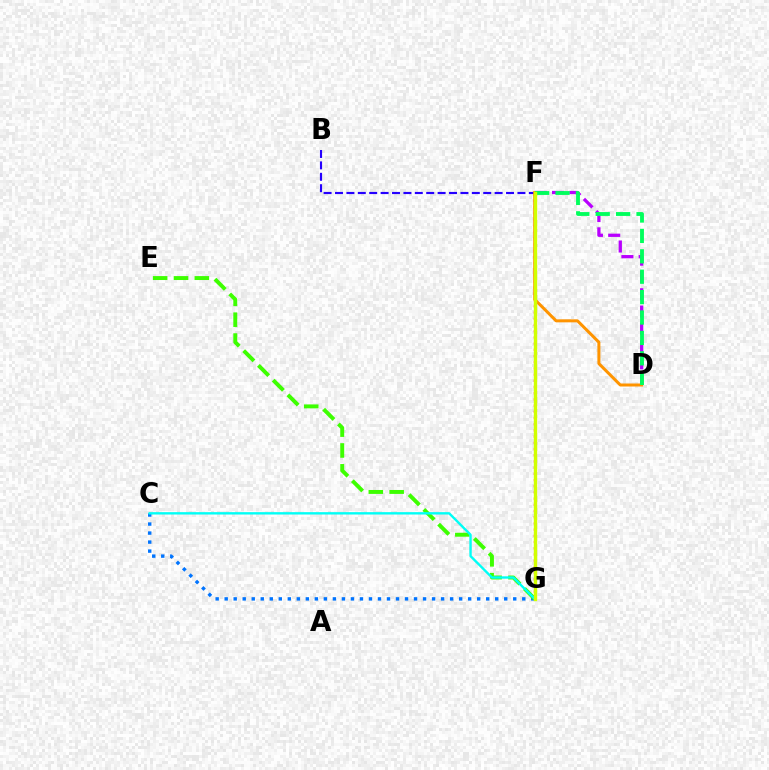{('C', 'G'): [{'color': '#0074ff', 'line_style': 'dotted', 'thickness': 2.45}, {'color': '#00fff6', 'line_style': 'solid', 'thickness': 1.71}], ('B', 'F'): [{'color': '#2500ff', 'line_style': 'dashed', 'thickness': 1.55}], ('D', 'F'): [{'color': '#b900ff', 'line_style': 'dashed', 'thickness': 2.35}, {'color': '#ff9400', 'line_style': 'solid', 'thickness': 2.16}, {'color': '#00ff5c', 'line_style': 'dashed', 'thickness': 2.77}], ('F', 'G'): [{'color': '#ff00ac', 'line_style': 'dashed', 'thickness': 1.88}, {'color': '#ff0000', 'line_style': 'dotted', 'thickness': 1.68}, {'color': '#d1ff00', 'line_style': 'solid', 'thickness': 2.43}], ('E', 'G'): [{'color': '#3dff00', 'line_style': 'dashed', 'thickness': 2.83}]}